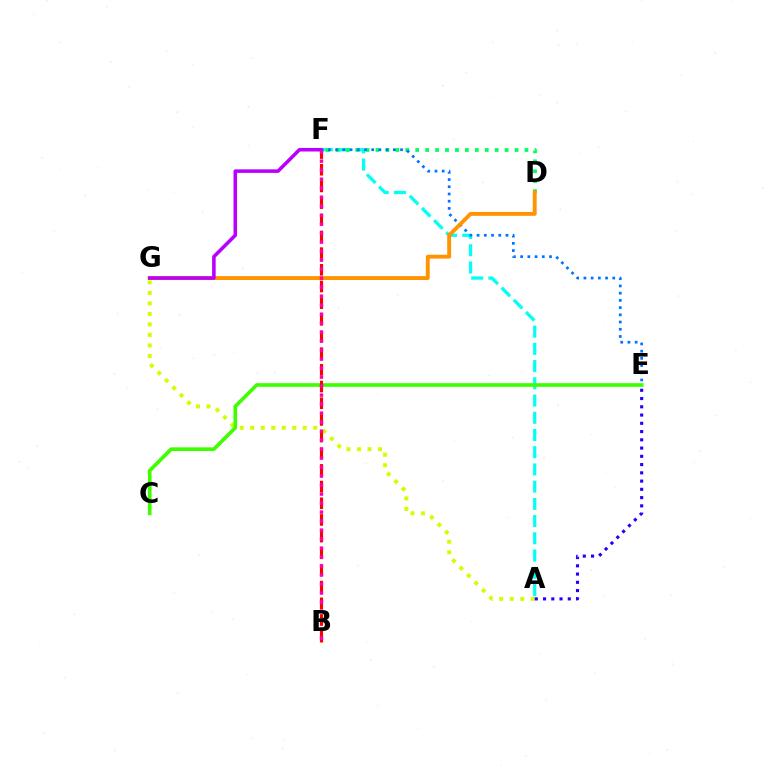{('A', 'G'): [{'color': '#d1ff00', 'line_style': 'dotted', 'thickness': 2.86}], ('A', 'E'): [{'color': '#2500ff', 'line_style': 'dotted', 'thickness': 2.24}], ('A', 'F'): [{'color': '#00fff6', 'line_style': 'dashed', 'thickness': 2.34}], ('D', 'F'): [{'color': '#00ff5c', 'line_style': 'dotted', 'thickness': 2.7}], ('E', 'F'): [{'color': '#0074ff', 'line_style': 'dotted', 'thickness': 1.96}], ('C', 'E'): [{'color': '#3dff00', 'line_style': 'solid', 'thickness': 2.63}], ('B', 'F'): [{'color': '#ff0000', 'line_style': 'dashed', 'thickness': 2.27}, {'color': '#ff00ac', 'line_style': 'dotted', 'thickness': 2.44}], ('D', 'G'): [{'color': '#ff9400', 'line_style': 'solid', 'thickness': 2.8}], ('F', 'G'): [{'color': '#b900ff', 'line_style': 'solid', 'thickness': 2.56}]}